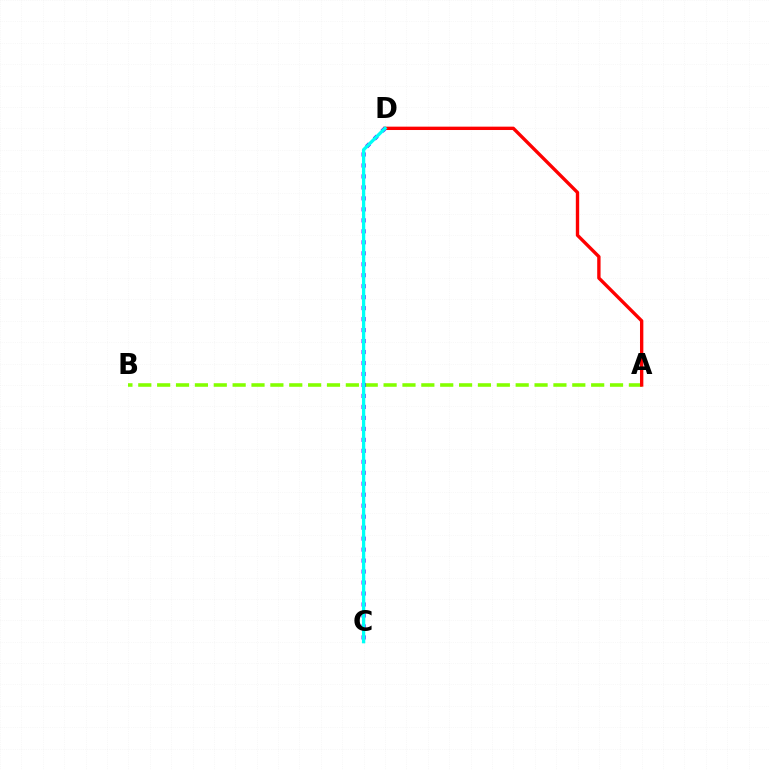{('A', 'B'): [{'color': '#84ff00', 'line_style': 'dashed', 'thickness': 2.56}], ('A', 'D'): [{'color': '#ff0000', 'line_style': 'solid', 'thickness': 2.42}], ('C', 'D'): [{'color': '#7200ff', 'line_style': 'dotted', 'thickness': 2.98}, {'color': '#00fff6', 'line_style': 'solid', 'thickness': 2.38}]}